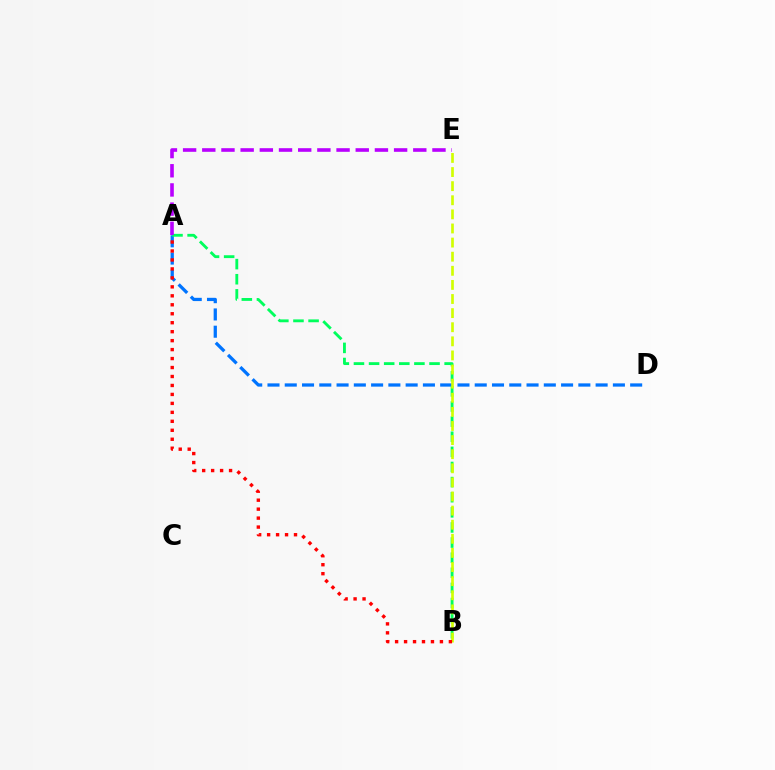{('A', 'D'): [{'color': '#0074ff', 'line_style': 'dashed', 'thickness': 2.35}], ('A', 'B'): [{'color': '#00ff5c', 'line_style': 'dashed', 'thickness': 2.05}, {'color': '#ff0000', 'line_style': 'dotted', 'thickness': 2.44}], ('B', 'E'): [{'color': '#d1ff00', 'line_style': 'dashed', 'thickness': 1.92}], ('A', 'E'): [{'color': '#b900ff', 'line_style': 'dashed', 'thickness': 2.61}]}